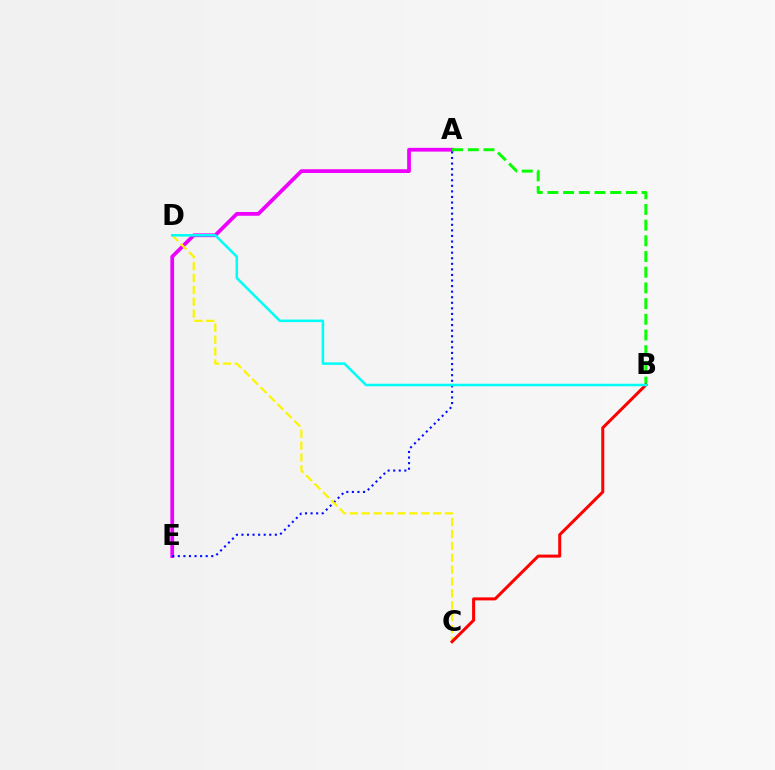{('A', 'E'): [{'color': '#ee00ff', 'line_style': 'solid', 'thickness': 2.7}, {'color': '#0010ff', 'line_style': 'dotted', 'thickness': 1.51}], ('A', 'B'): [{'color': '#08ff00', 'line_style': 'dashed', 'thickness': 2.13}], ('C', 'D'): [{'color': '#fcf500', 'line_style': 'dashed', 'thickness': 1.61}], ('B', 'C'): [{'color': '#ff0000', 'line_style': 'solid', 'thickness': 2.17}], ('B', 'D'): [{'color': '#00fff6', 'line_style': 'solid', 'thickness': 1.84}]}